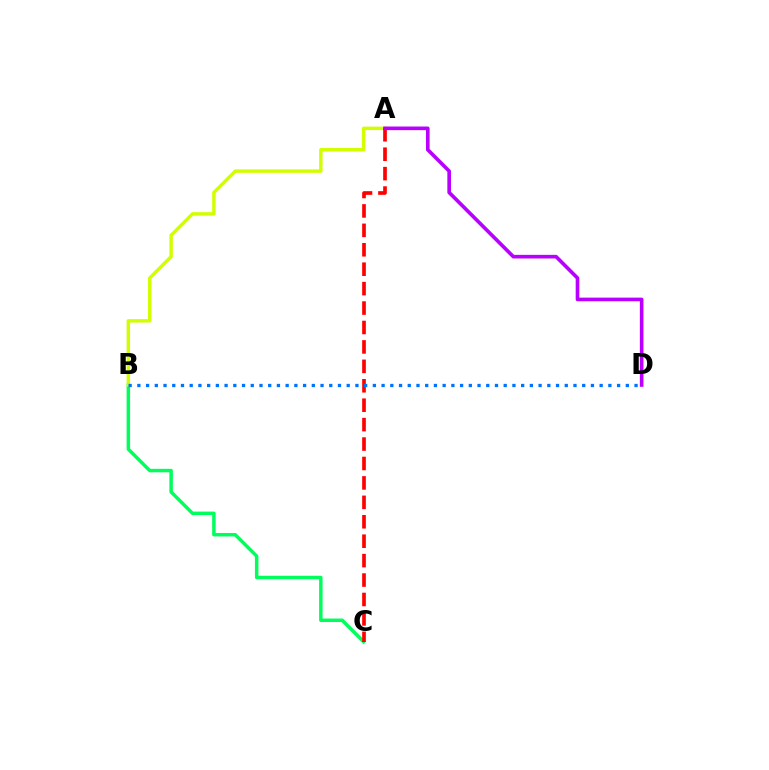{('B', 'C'): [{'color': '#00ff5c', 'line_style': 'solid', 'thickness': 2.5}], ('A', 'B'): [{'color': '#d1ff00', 'line_style': 'solid', 'thickness': 2.48}], ('A', 'C'): [{'color': '#ff0000', 'line_style': 'dashed', 'thickness': 2.64}], ('A', 'D'): [{'color': '#b900ff', 'line_style': 'solid', 'thickness': 2.62}], ('B', 'D'): [{'color': '#0074ff', 'line_style': 'dotted', 'thickness': 2.37}]}